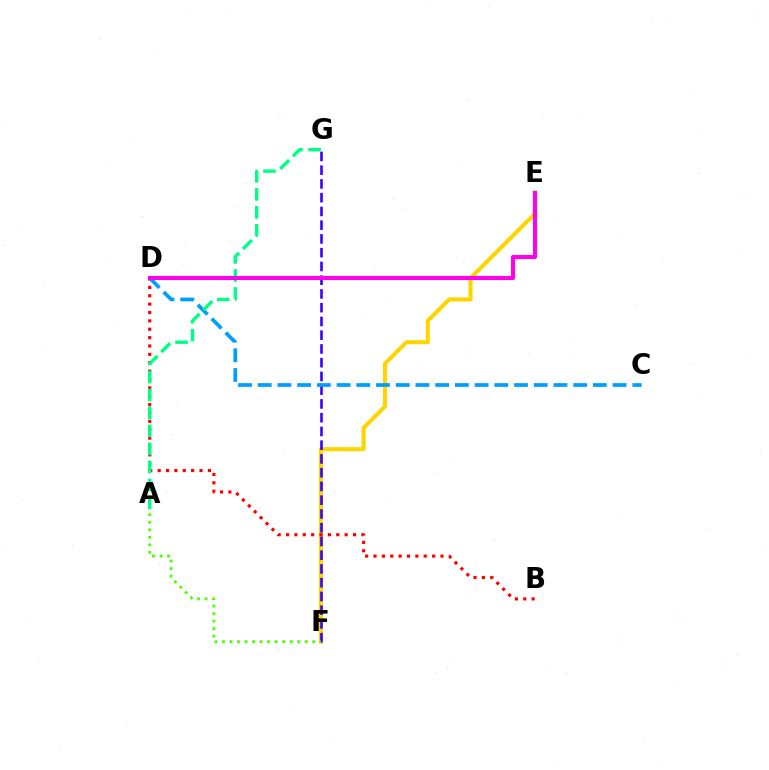{('E', 'F'): [{'color': '#ffd500', 'line_style': 'solid', 'thickness': 2.92}], ('F', 'G'): [{'color': '#3700ff', 'line_style': 'dashed', 'thickness': 1.87}], ('B', 'D'): [{'color': '#ff0000', 'line_style': 'dotted', 'thickness': 2.28}], ('C', 'D'): [{'color': '#009eff', 'line_style': 'dashed', 'thickness': 2.68}], ('A', 'F'): [{'color': '#4fff00', 'line_style': 'dotted', 'thickness': 2.04}], ('A', 'G'): [{'color': '#00ff86', 'line_style': 'dashed', 'thickness': 2.44}], ('D', 'E'): [{'color': '#ff00ed', 'line_style': 'solid', 'thickness': 2.94}]}